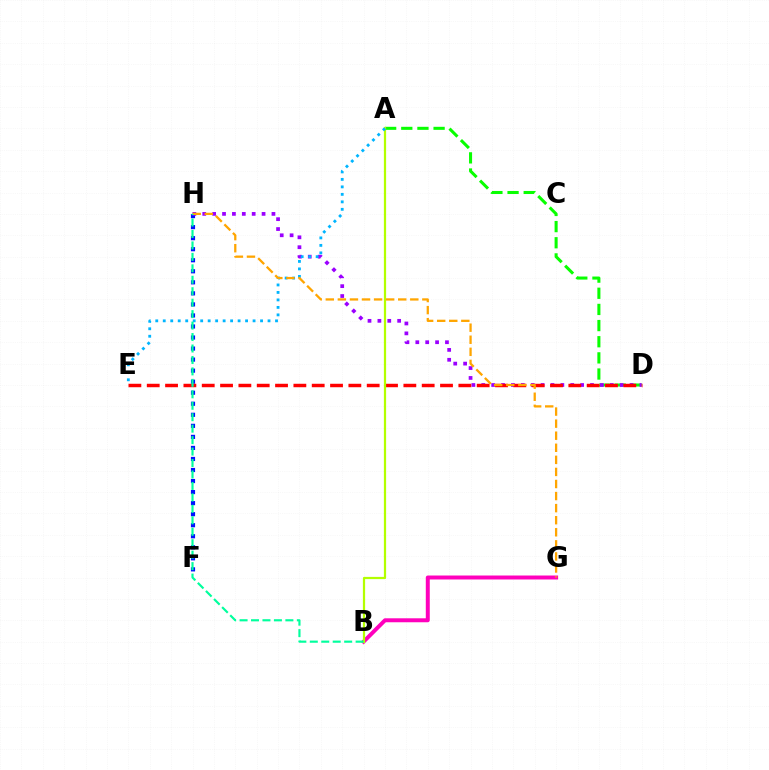{('A', 'D'): [{'color': '#08ff00', 'line_style': 'dashed', 'thickness': 2.19}], ('F', 'H'): [{'color': '#0010ff', 'line_style': 'dotted', 'thickness': 3.0}], ('B', 'G'): [{'color': '#ff00bd', 'line_style': 'solid', 'thickness': 2.86}], ('D', 'H'): [{'color': '#9b00ff', 'line_style': 'dotted', 'thickness': 2.69}], ('D', 'E'): [{'color': '#ff0000', 'line_style': 'dashed', 'thickness': 2.49}], ('A', 'B'): [{'color': '#b3ff00', 'line_style': 'solid', 'thickness': 1.6}], ('A', 'E'): [{'color': '#00b5ff', 'line_style': 'dotted', 'thickness': 2.03}], ('G', 'H'): [{'color': '#ffa500', 'line_style': 'dashed', 'thickness': 1.64}], ('B', 'H'): [{'color': '#00ff9d', 'line_style': 'dashed', 'thickness': 1.56}]}